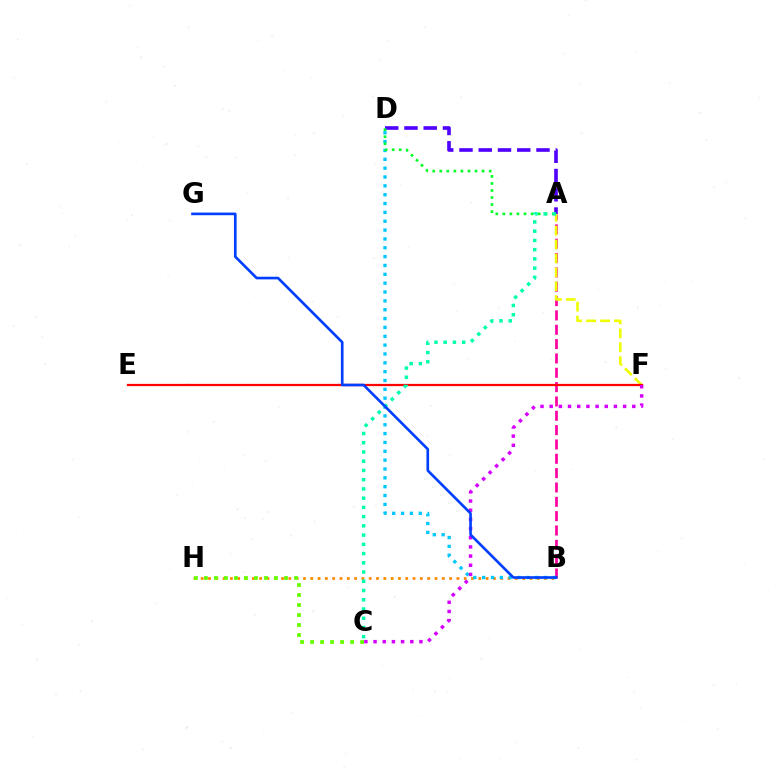{('B', 'H'): [{'color': '#ff8800', 'line_style': 'dotted', 'thickness': 1.98}], ('A', 'D'): [{'color': '#4f00ff', 'line_style': 'dashed', 'thickness': 2.62}, {'color': '#00ff27', 'line_style': 'dotted', 'thickness': 1.92}], ('A', 'B'): [{'color': '#ff00a0', 'line_style': 'dashed', 'thickness': 1.95}], ('A', 'F'): [{'color': '#eeff00', 'line_style': 'dashed', 'thickness': 1.89}], ('B', 'D'): [{'color': '#00c7ff', 'line_style': 'dotted', 'thickness': 2.4}], ('E', 'F'): [{'color': '#ff0000', 'line_style': 'solid', 'thickness': 1.62}], ('C', 'F'): [{'color': '#d600ff', 'line_style': 'dotted', 'thickness': 2.49}], ('C', 'H'): [{'color': '#66ff00', 'line_style': 'dotted', 'thickness': 2.72}], ('A', 'C'): [{'color': '#00ffaf', 'line_style': 'dotted', 'thickness': 2.51}], ('B', 'G'): [{'color': '#003fff', 'line_style': 'solid', 'thickness': 1.91}]}